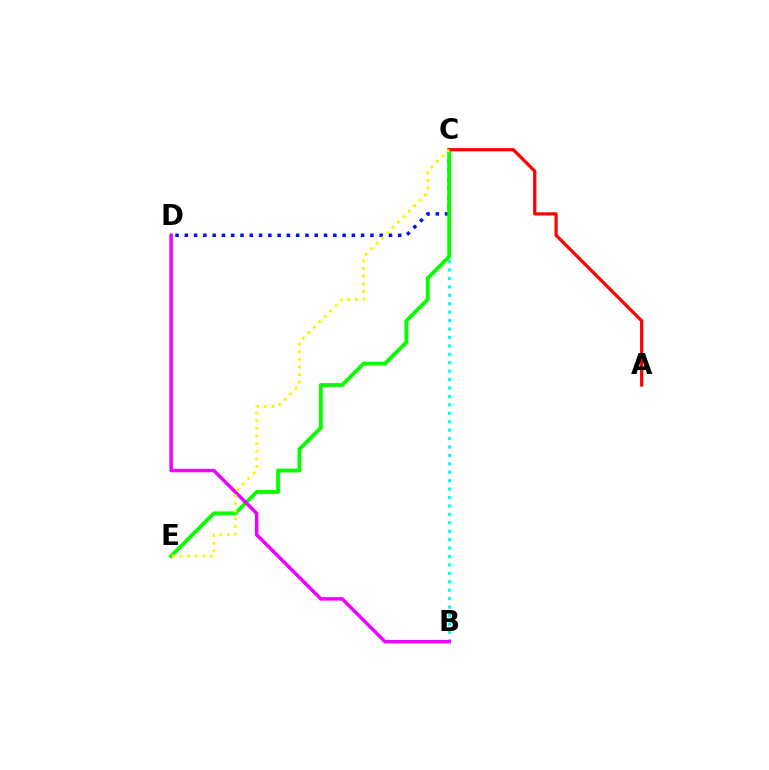{('B', 'C'): [{'color': '#00fff6', 'line_style': 'dotted', 'thickness': 2.29}], ('C', 'D'): [{'color': '#0010ff', 'line_style': 'dotted', 'thickness': 2.52}], ('C', 'E'): [{'color': '#08ff00', 'line_style': 'solid', 'thickness': 2.78}, {'color': '#fcf500', 'line_style': 'dotted', 'thickness': 2.08}], ('A', 'C'): [{'color': '#ff0000', 'line_style': 'solid', 'thickness': 2.32}], ('B', 'D'): [{'color': '#ee00ff', 'line_style': 'solid', 'thickness': 2.49}]}